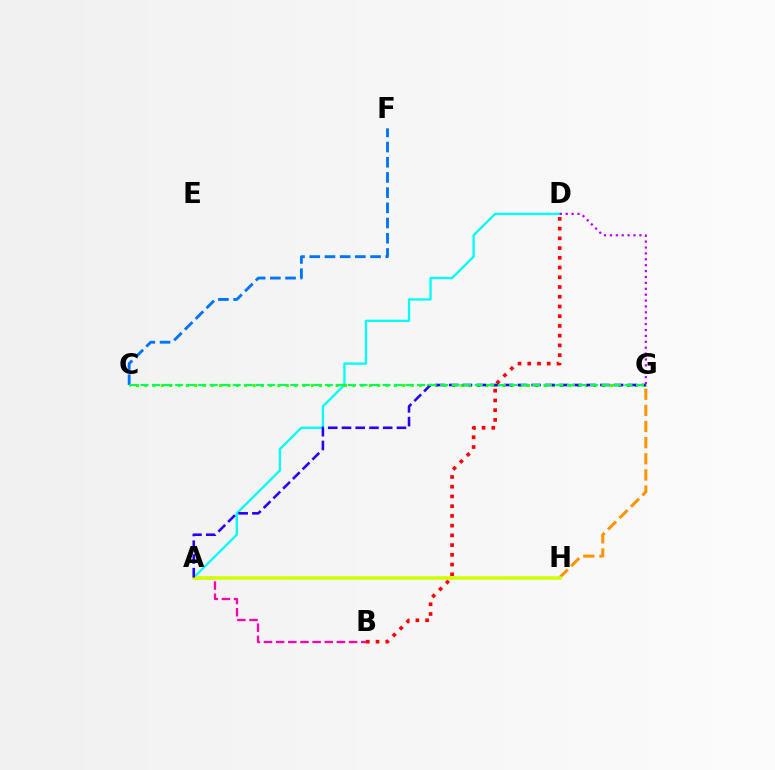{('A', 'B'): [{'color': '#ff00ac', 'line_style': 'dashed', 'thickness': 1.65}], ('C', 'F'): [{'color': '#0074ff', 'line_style': 'dashed', 'thickness': 2.06}], ('A', 'D'): [{'color': '#00fff6', 'line_style': 'solid', 'thickness': 1.67}], ('C', 'G'): [{'color': '#3dff00', 'line_style': 'dotted', 'thickness': 2.26}, {'color': '#00ff5c', 'line_style': 'dashed', 'thickness': 1.57}], ('B', 'D'): [{'color': '#ff0000', 'line_style': 'dotted', 'thickness': 2.64}], ('G', 'H'): [{'color': '#ff9400', 'line_style': 'dashed', 'thickness': 2.19}], ('A', 'H'): [{'color': '#d1ff00', 'line_style': 'solid', 'thickness': 2.55}], ('A', 'G'): [{'color': '#2500ff', 'line_style': 'dashed', 'thickness': 1.87}], ('D', 'G'): [{'color': '#b900ff', 'line_style': 'dotted', 'thickness': 1.6}]}